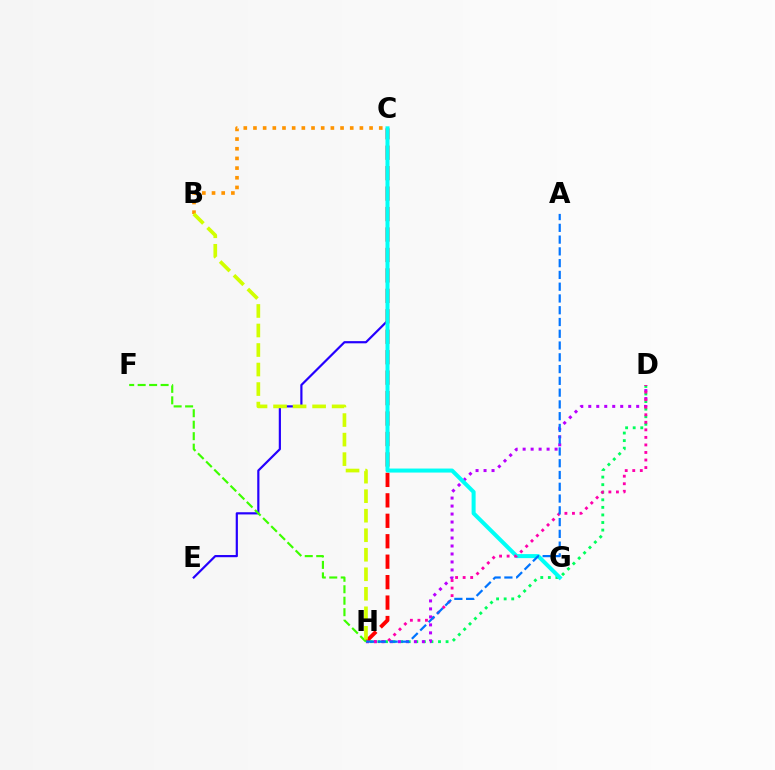{('B', 'C'): [{'color': '#ff9400', 'line_style': 'dotted', 'thickness': 2.63}], ('D', 'H'): [{'color': '#00ff5c', 'line_style': 'dotted', 'thickness': 2.06}, {'color': '#b900ff', 'line_style': 'dotted', 'thickness': 2.17}, {'color': '#ff00ac', 'line_style': 'dotted', 'thickness': 2.05}], ('C', 'E'): [{'color': '#2500ff', 'line_style': 'solid', 'thickness': 1.58}], ('C', 'H'): [{'color': '#ff0000', 'line_style': 'dashed', 'thickness': 2.78}], ('C', 'G'): [{'color': '#00fff6', 'line_style': 'solid', 'thickness': 2.89}], ('A', 'H'): [{'color': '#0074ff', 'line_style': 'dashed', 'thickness': 1.6}], ('F', 'H'): [{'color': '#3dff00', 'line_style': 'dashed', 'thickness': 1.56}], ('B', 'H'): [{'color': '#d1ff00', 'line_style': 'dashed', 'thickness': 2.65}]}